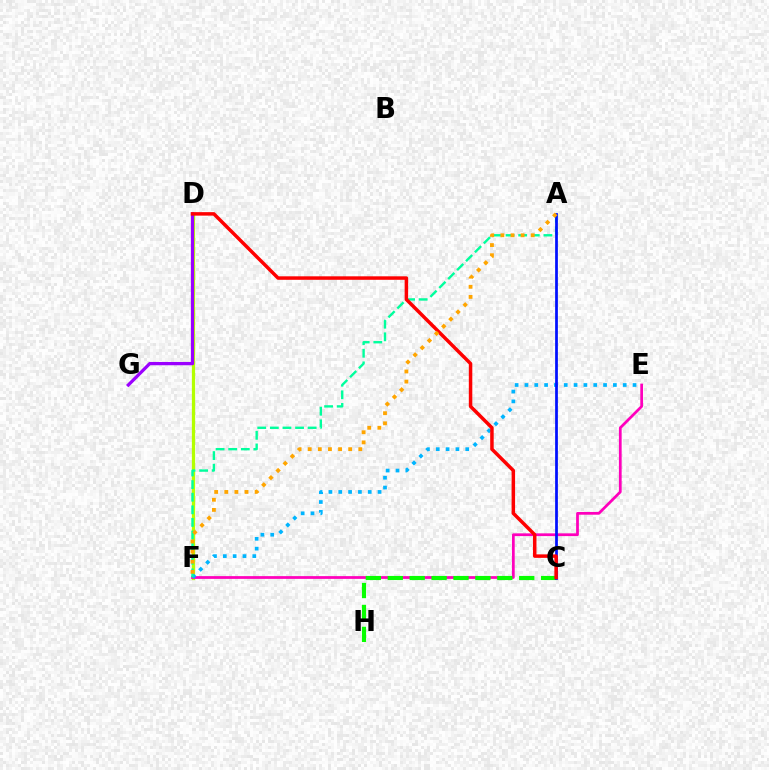{('D', 'F'): [{'color': '#b3ff00', 'line_style': 'solid', 'thickness': 2.34}], ('E', 'F'): [{'color': '#ff00bd', 'line_style': 'solid', 'thickness': 1.98}, {'color': '#00b5ff', 'line_style': 'dotted', 'thickness': 2.67}], ('D', 'G'): [{'color': '#9b00ff', 'line_style': 'solid', 'thickness': 2.35}], ('A', 'F'): [{'color': '#00ff9d', 'line_style': 'dashed', 'thickness': 1.71}, {'color': '#ffa500', 'line_style': 'dotted', 'thickness': 2.75}], ('C', 'H'): [{'color': '#08ff00', 'line_style': 'dashed', 'thickness': 2.98}], ('A', 'C'): [{'color': '#0010ff', 'line_style': 'solid', 'thickness': 1.97}], ('C', 'D'): [{'color': '#ff0000', 'line_style': 'solid', 'thickness': 2.51}]}